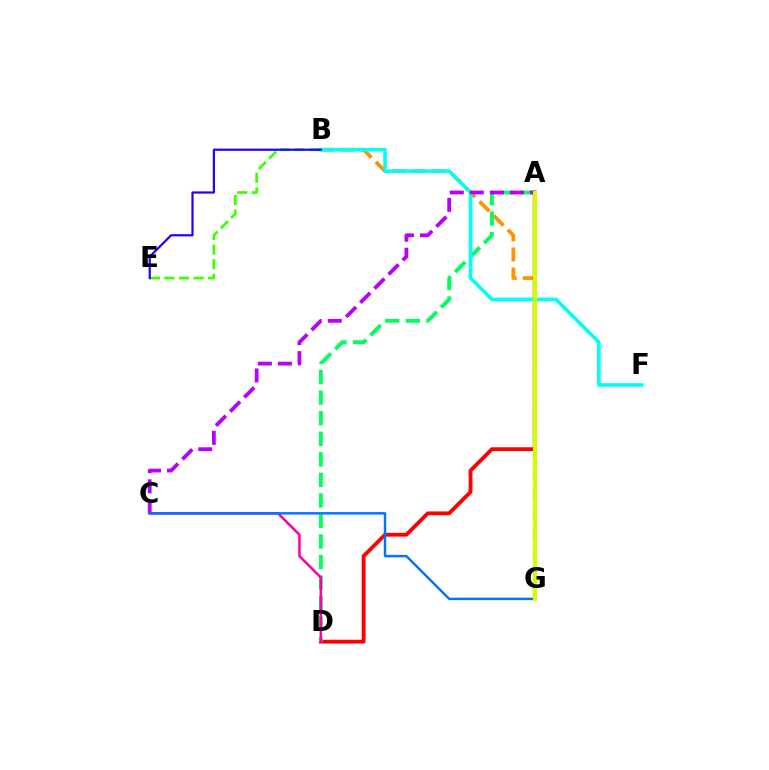{('B', 'G'): [{'color': '#ff9400', 'line_style': 'dashed', 'thickness': 2.72}], ('B', 'E'): [{'color': '#3dff00', 'line_style': 'dashed', 'thickness': 1.98}, {'color': '#2500ff', 'line_style': 'solid', 'thickness': 1.59}], ('A', 'D'): [{'color': '#ff0000', 'line_style': 'solid', 'thickness': 2.75}, {'color': '#00ff5c', 'line_style': 'dashed', 'thickness': 2.79}], ('B', 'F'): [{'color': '#00fff6', 'line_style': 'solid', 'thickness': 2.61}], ('C', 'D'): [{'color': '#ff00ac', 'line_style': 'solid', 'thickness': 1.85}], ('A', 'C'): [{'color': '#b900ff', 'line_style': 'dashed', 'thickness': 2.72}], ('C', 'G'): [{'color': '#0074ff', 'line_style': 'solid', 'thickness': 1.78}], ('A', 'G'): [{'color': '#d1ff00', 'line_style': 'solid', 'thickness': 2.86}]}